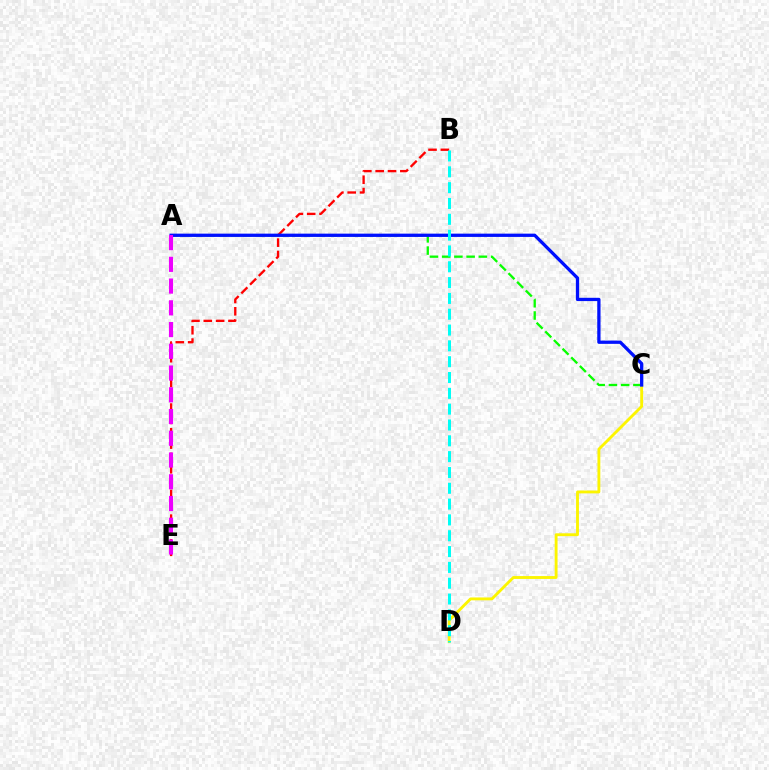{('B', 'E'): [{'color': '#ff0000', 'line_style': 'dashed', 'thickness': 1.68}], ('A', 'C'): [{'color': '#08ff00', 'line_style': 'dashed', 'thickness': 1.66}, {'color': '#0010ff', 'line_style': 'solid', 'thickness': 2.36}], ('C', 'D'): [{'color': '#fcf500', 'line_style': 'solid', 'thickness': 2.06}], ('B', 'D'): [{'color': '#00fff6', 'line_style': 'dashed', 'thickness': 2.15}], ('A', 'E'): [{'color': '#ee00ff', 'line_style': 'dashed', 'thickness': 2.95}]}